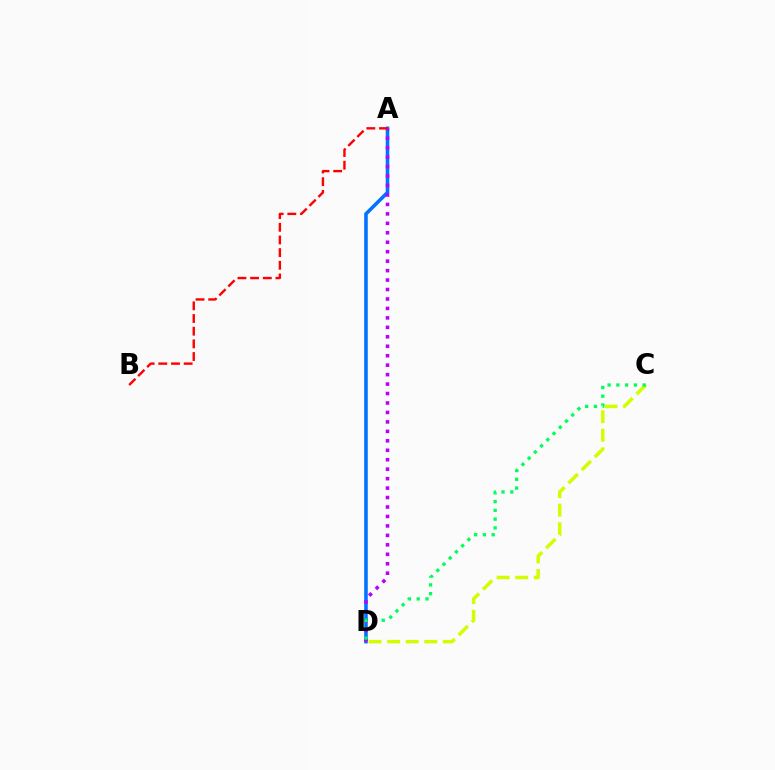{('A', 'D'): [{'color': '#0074ff', 'line_style': 'solid', 'thickness': 2.57}, {'color': '#b900ff', 'line_style': 'dotted', 'thickness': 2.57}], ('C', 'D'): [{'color': '#d1ff00', 'line_style': 'dashed', 'thickness': 2.52}, {'color': '#00ff5c', 'line_style': 'dotted', 'thickness': 2.38}], ('A', 'B'): [{'color': '#ff0000', 'line_style': 'dashed', 'thickness': 1.72}]}